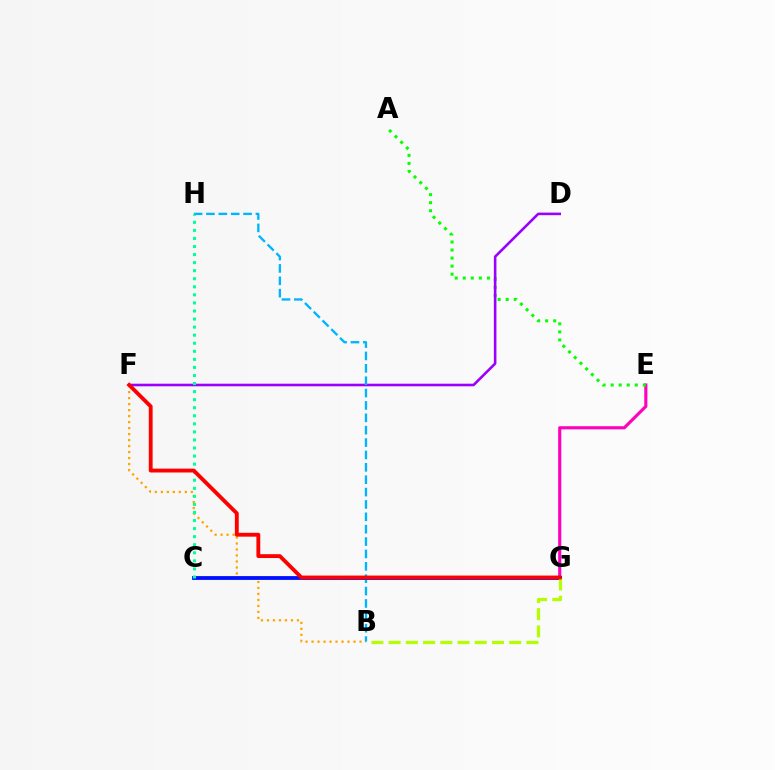{('E', 'G'): [{'color': '#ff00bd', 'line_style': 'solid', 'thickness': 2.25}], ('A', 'E'): [{'color': '#08ff00', 'line_style': 'dotted', 'thickness': 2.18}], ('D', 'F'): [{'color': '#9b00ff', 'line_style': 'solid', 'thickness': 1.87}], ('B', 'F'): [{'color': '#ffa500', 'line_style': 'dotted', 'thickness': 1.63}], ('B', 'H'): [{'color': '#00b5ff', 'line_style': 'dashed', 'thickness': 1.68}], ('C', 'G'): [{'color': '#0010ff', 'line_style': 'solid', 'thickness': 2.74}], ('C', 'H'): [{'color': '#00ff9d', 'line_style': 'dotted', 'thickness': 2.19}], ('B', 'G'): [{'color': '#b3ff00', 'line_style': 'dashed', 'thickness': 2.34}], ('F', 'G'): [{'color': '#ff0000', 'line_style': 'solid', 'thickness': 2.78}]}